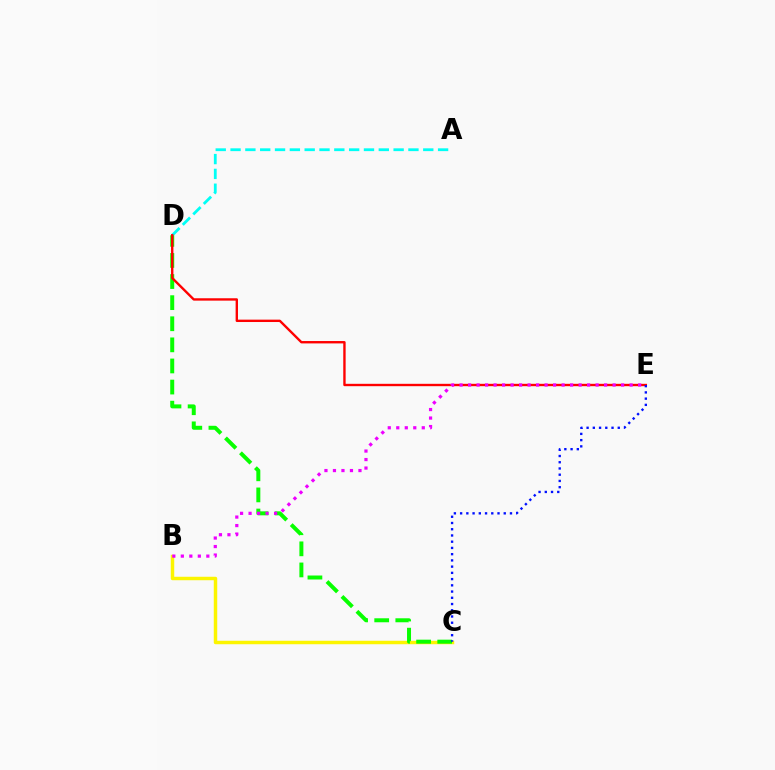{('A', 'D'): [{'color': '#00fff6', 'line_style': 'dashed', 'thickness': 2.01}], ('B', 'C'): [{'color': '#fcf500', 'line_style': 'solid', 'thickness': 2.5}], ('C', 'D'): [{'color': '#08ff00', 'line_style': 'dashed', 'thickness': 2.87}], ('D', 'E'): [{'color': '#ff0000', 'line_style': 'solid', 'thickness': 1.71}], ('C', 'E'): [{'color': '#0010ff', 'line_style': 'dotted', 'thickness': 1.69}], ('B', 'E'): [{'color': '#ee00ff', 'line_style': 'dotted', 'thickness': 2.31}]}